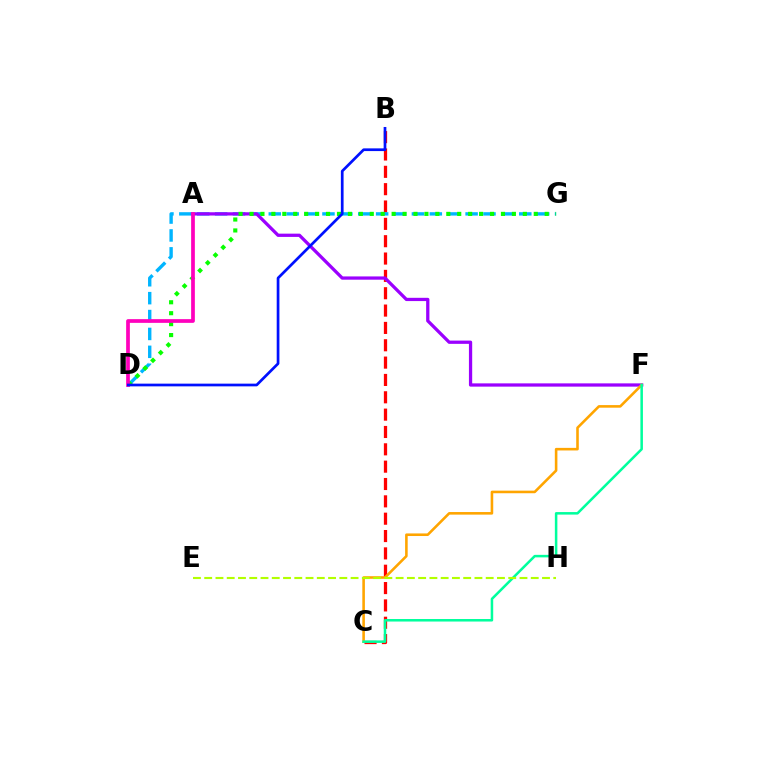{('B', 'C'): [{'color': '#ff0000', 'line_style': 'dashed', 'thickness': 2.36}], ('D', 'G'): [{'color': '#00b5ff', 'line_style': 'dashed', 'thickness': 2.43}, {'color': '#08ff00', 'line_style': 'dotted', 'thickness': 2.97}], ('A', 'F'): [{'color': '#9b00ff', 'line_style': 'solid', 'thickness': 2.35}], ('C', 'F'): [{'color': '#ffa500', 'line_style': 'solid', 'thickness': 1.86}, {'color': '#00ff9d', 'line_style': 'solid', 'thickness': 1.82}], ('E', 'H'): [{'color': '#b3ff00', 'line_style': 'dashed', 'thickness': 1.53}], ('A', 'D'): [{'color': '#ff00bd', 'line_style': 'solid', 'thickness': 2.68}], ('B', 'D'): [{'color': '#0010ff', 'line_style': 'solid', 'thickness': 1.95}]}